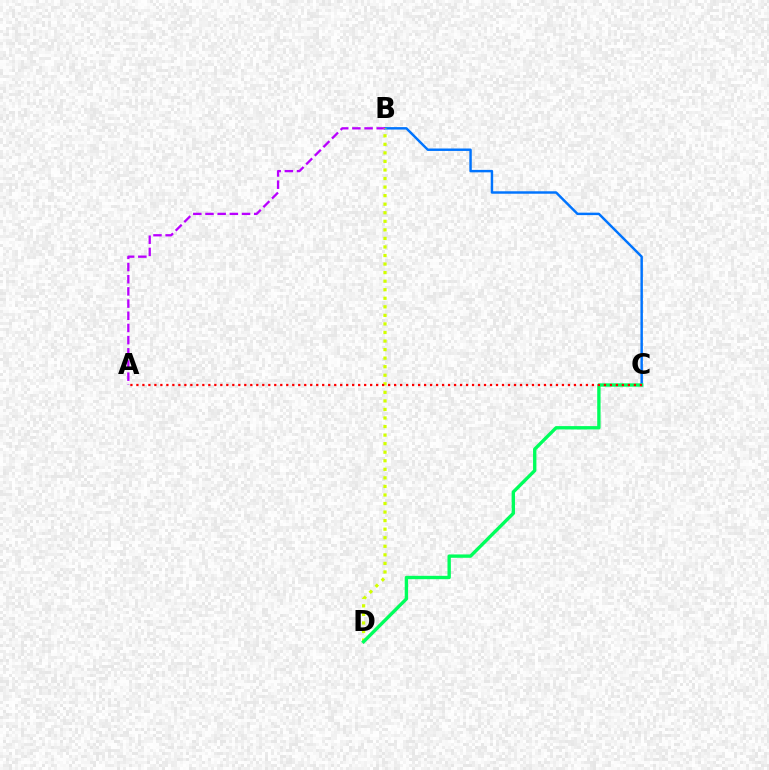{('B', 'C'): [{'color': '#0074ff', 'line_style': 'solid', 'thickness': 1.76}], ('A', 'B'): [{'color': '#b900ff', 'line_style': 'dashed', 'thickness': 1.65}], ('B', 'D'): [{'color': '#d1ff00', 'line_style': 'dotted', 'thickness': 2.32}], ('C', 'D'): [{'color': '#00ff5c', 'line_style': 'solid', 'thickness': 2.42}], ('A', 'C'): [{'color': '#ff0000', 'line_style': 'dotted', 'thickness': 1.63}]}